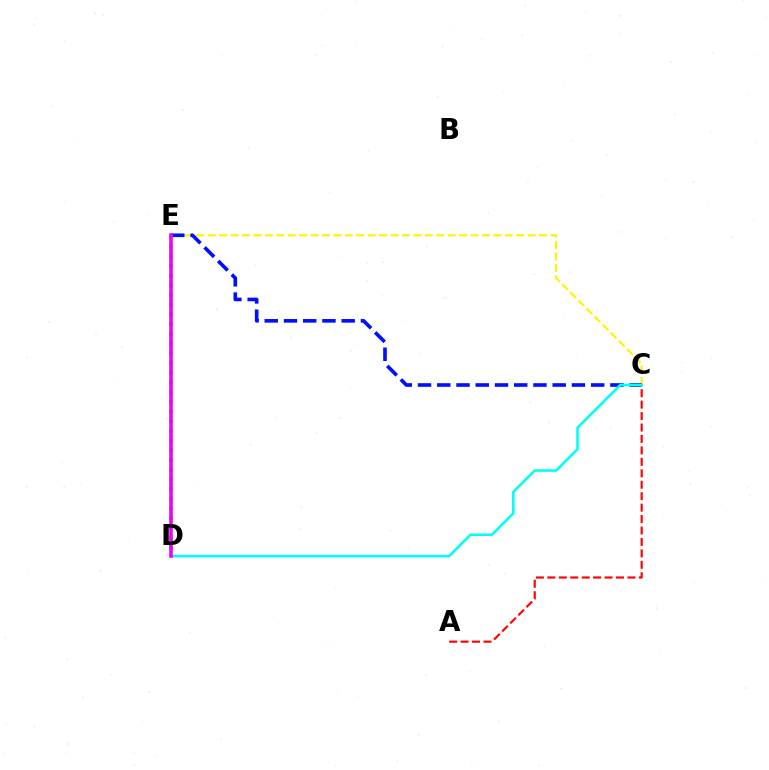{('C', 'E'): [{'color': '#fcf500', 'line_style': 'dashed', 'thickness': 1.55}, {'color': '#0010ff', 'line_style': 'dashed', 'thickness': 2.61}], ('A', 'C'): [{'color': '#ff0000', 'line_style': 'dashed', 'thickness': 1.55}], ('C', 'D'): [{'color': '#00fff6', 'line_style': 'solid', 'thickness': 1.85}], ('D', 'E'): [{'color': '#08ff00', 'line_style': 'dotted', 'thickness': 2.64}, {'color': '#ee00ff', 'line_style': 'solid', 'thickness': 2.57}]}